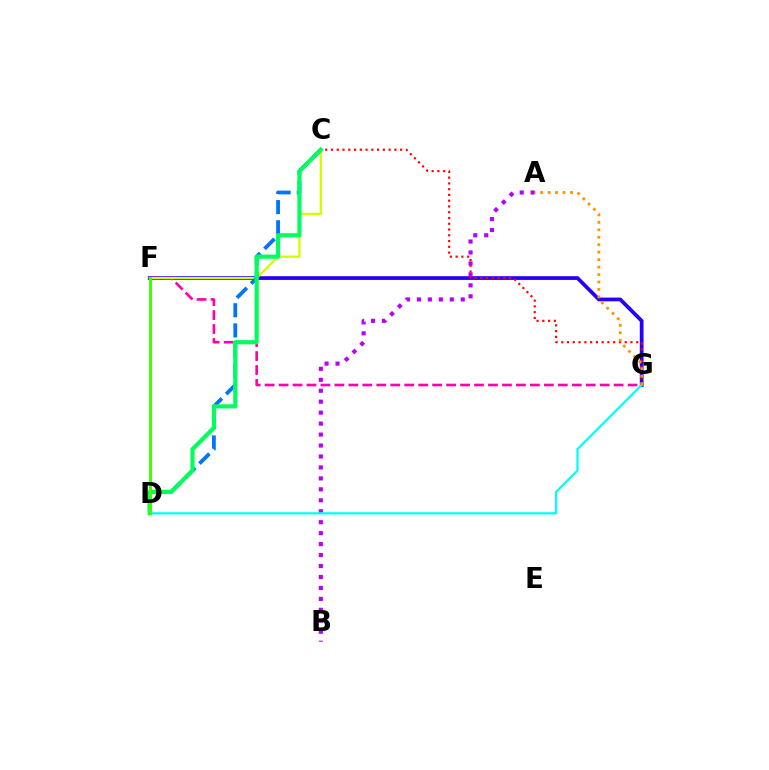{('F', 'G'): [{'color': '#2500ff', 'line_style': 'solid', 'thickness': 2.69}, {'color': '#ff00ac', 'line_style': 'dashed', 'thickness': 1.9}], ('C', 'F'): [{'color': '#d1ff00', 'line_style': 'solid', 'thickness': 1.66}], ('A', 'B'): [{'color': '#b900ff', 'line_style': 'dotted', 'thickness': 2.98}], ('C', 'G'): [{'color': '#ff0000', 'line_style': 'dotted', 'thickness': 1.57}], ('D', 'G'): [{'color': '#00fff6', 'line_style': 'solid', 'thickness': 1.62}], ('A', 'G'): [{'color': '#ff9400', 'line_style': 'dotted', 'thickness': 2.03}], ('C', 'D'): [{'color': '#0074ff', 'line_style': 'dashed', 'thickness': 2.74}, {'color': '#00ff5c', 'line_style': 'solid', 'thickness': 2.99}], ('D', 'F'): [{'color': '#3dff00', 'line_style': 'solid', 'thickness': 2.15}]}